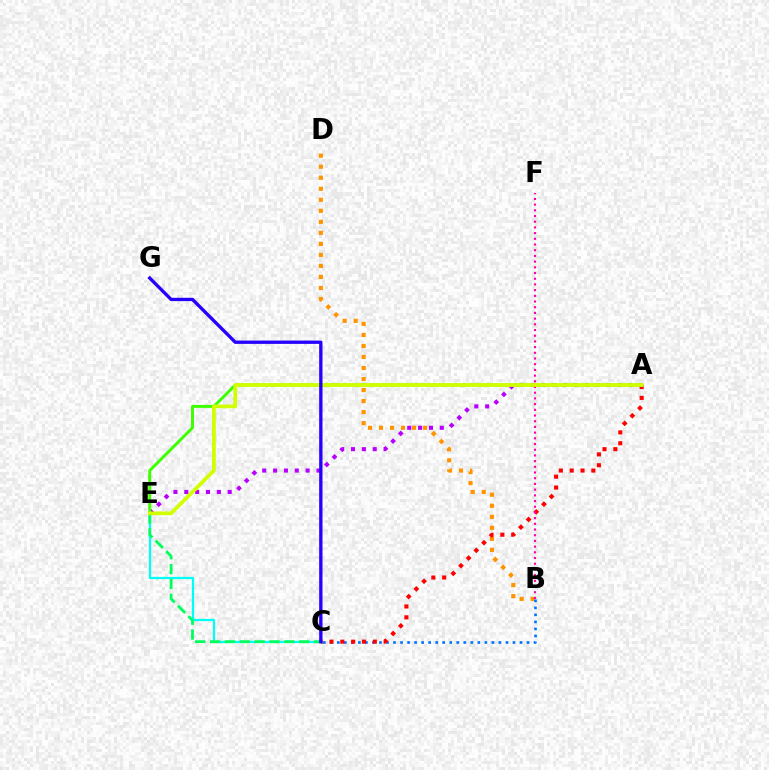{('B', 'D'): [{'color': '#ff9400', 'line_style': 'dotted', 'thickness': 3.0}], ('C', 'E'): [{'color': '#00fff6', 'line_style': 'solid', 'thickness': 1.62}, {'color': '#00ff5c', 'line_style': 'dashed', 'thickness': 2.02}], ('B', 'C'): [{'color': '#0074ff', 'line_style': 'dotted', 'thickness': 1.91}], ('A', 'E'): [{'color': '#b900ff', 'line_style': 'dotted', 'thickness': 2.95}, {'color': '#3dff00', 'line_style': 'solid', 'thickness': 2.13}, {'color': '#d1ff00', 'line_style': 'solid', 'thickness': 2.69}], ('A', 'C'): [{'color': '#ff0000', 'line_style': 'dotted', 'thickness': 2.95}], ('B', 'F'): [{'color': '#ff00ac', 'line_style': 'dotted', 'thickness': 1.55}], ('C', 'G'): [{'color': '#2500ff', 'line_style': 'solid', 'thickness': 2.39}]}